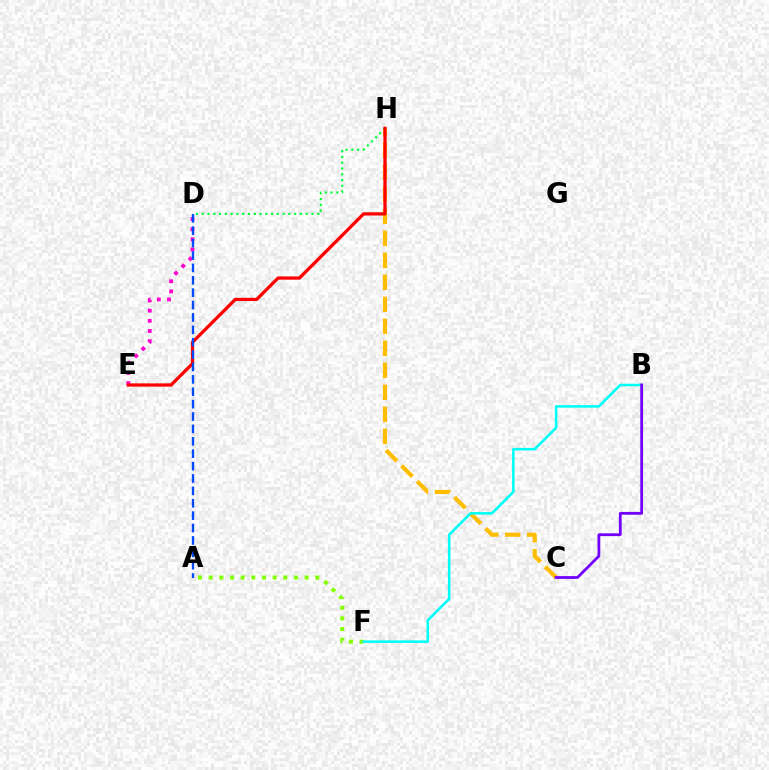{('A', 'F'): [{'color': '#84ff00', 'line_style': 'dotted', 'thickness': 2.9}], ('C', 'H'): [{'color': '#ffbd00', 'line_style': 'dashed', 'thickness': 2.99}], ('B', 'F'): [{'color': '#00fff6', 'line_style': 'solid', 'thickness': 1.85}], ('D', 'H'): [{'color': '#00ff39', 'line_style': 'dotted', 'thickness': 1.57}], ('D', 'E'): [{'color': '#ff00cf', 'line_style': 'dotted', 'thickness': 2.76}], ('E', 'H'): [{'color': '#ff0000', 'line_style': 'solid', 'thickness': 2.34}], ('A', 'D'): [{'color': '#004bff', 'line_style': 'dashed', 'thickness': 1.68}], ('B', 'C'): [{'color': '#7200ff', 'line_style': 'solid', 'thickness': 2.01}]}